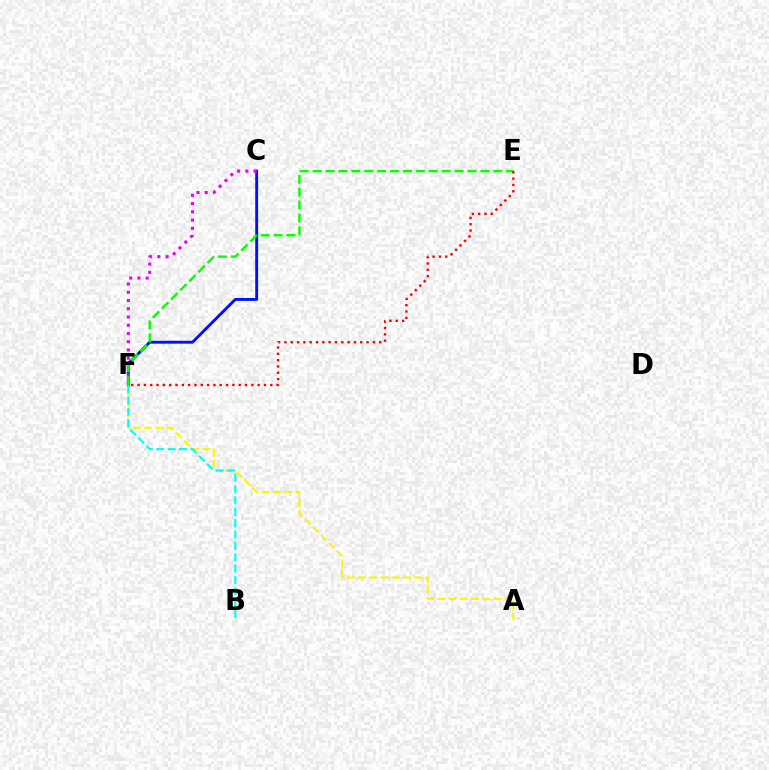{('C', 'F'): [{'color': '#0010ff', 'line_style': 'solid', 'thickness': 2.08}, {'color': '#ee00ff', 'line_style': 'dotted', 'thickness': 2.24}], ('A', 'F'): [{'color': '#fcf500', 'line_style': 'dashed', 'thickness': 1.52}], ('B', 'F'): [{'color': '#00fff6', 'line_style': 'dashed', 'thickness': 1.54}], ('E', 'F'): [{'color': '#08ff00', 'line_style': 'dashed', 'thickness': 1.75}, {'color': '#ff0000', 'line_style': 'dotted', 'thickness': 1.72}]}